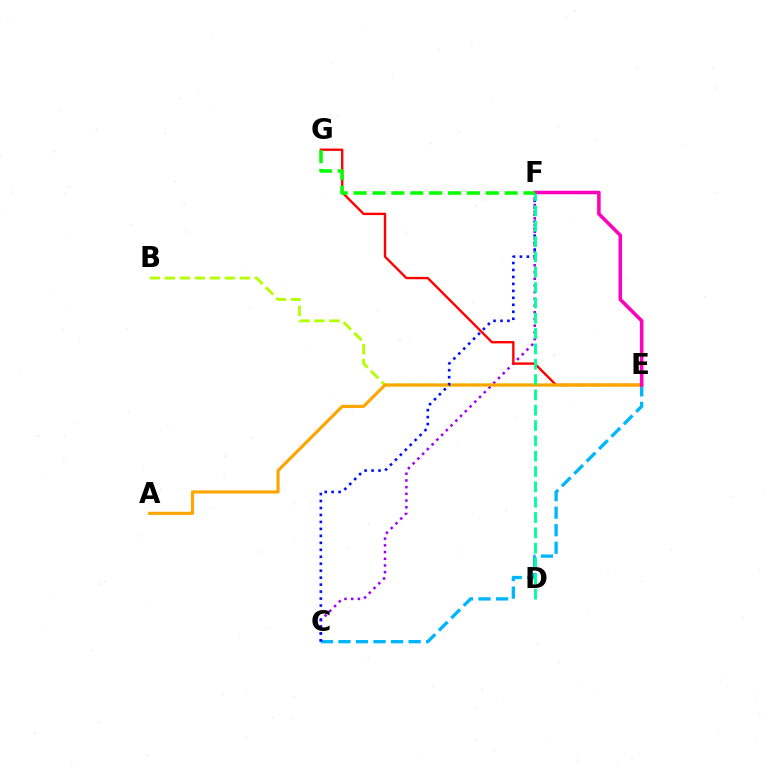{('B', 'E'): [{'color': '#b3ff00', 'line_style': 'dashed', 'thickness': 2.04}], ('C', 'F'): [{'color': '#9b00ff', 'line_style': 'dotted', 'thickness': 1.82}, {'color': '#0010ff', 'line_style': 'dotted', 'thickness': 1.89}], ('E', 'G'): [{'color': '#ff0000', 'line_style': 'solid', 'thickness': 1.7}], ('C', 'E'): [{'color': '#00b5ff', 'line_style': 'dashed', 'thickness': 2.38}], ('A', 'E'): [{'color': '#ffa500', 'line_style': 'solid', 'thickness': 2.26}], ('E', 'F'): [{'color': '#ff00bd', 'line_style': 'solid', 'thickness': 2.56}], ('F', 'G'): [{'color': '#08ff00', 'line_style': 'dashed', 'thickness': 2.56}], ('D', 'F'): [{'color': '#00ff9d', 'line_style': 'dashed', 'thickness': 2.08}]}